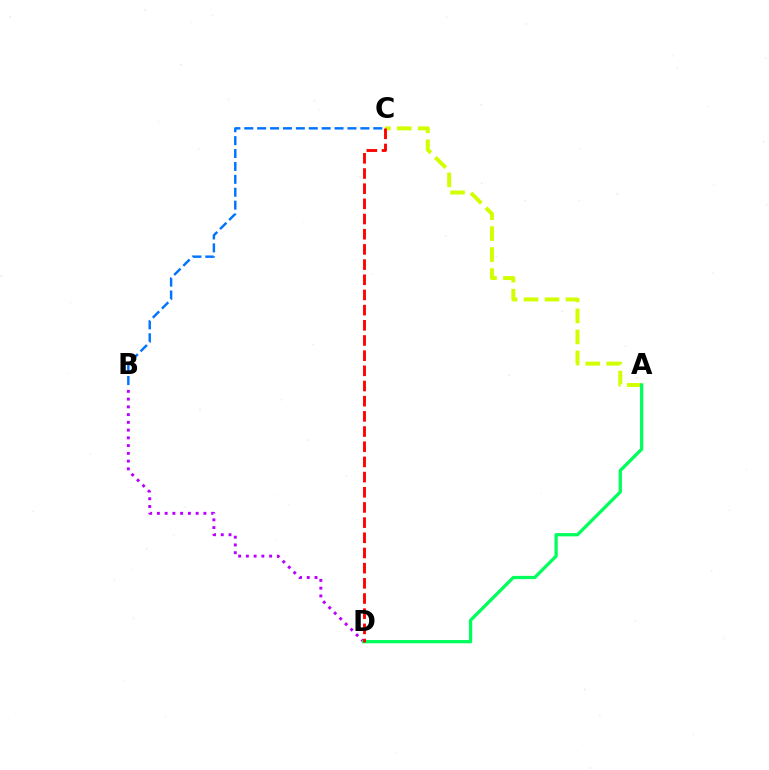{('A', 'C'): [{'color': '#d1ff00', 'line_style': 'dashed', 'thickness': 2.85}], ('B', 'D'): [{'color': '#b900ff', 'line_style': 'dotted', 'thickness': 2.11}], ('B', 'C'): [{'color': '#0074ff', 'line_style': 'dashed', 'thickness': 1.75}], ('A', 'D'): [{'color': '#00ff5c', 'line_style': 'solid', 'thickness': 2.35}], ('C', 'D'): [{'color': '#ff0000', 'line_style': 'dashed', 'thickness': 2.06}]}